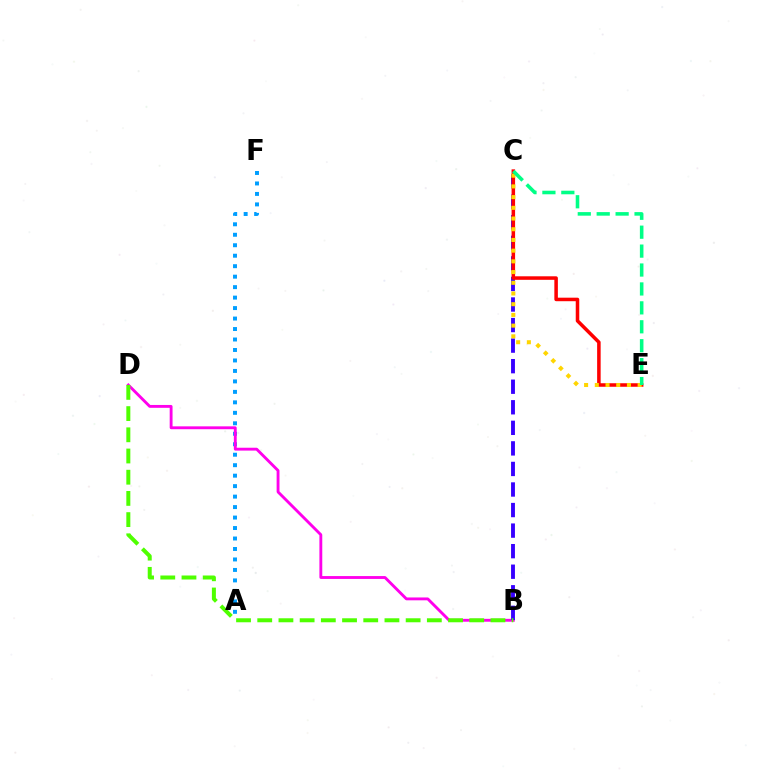{('A', 'F'): [{'color': '#009eff', 'line_style': 'dotted', 'thickness': 2.85}], ('B', 'D'): [{'color': '#ff00ed', 'line_style': 'solid', 'thickness': 2.06}, {'color': '#4fff00', 'line_style': 'dashed', 'thickness': 2.88}], ('B', 'C'): [{'color': '#3700ff', 'line_style': 'dashed', 'thickness': 2.79}], ('C', 'E'): [{'color': '#ff0000', 'line_style': 'solid', 'thickness': 2.54}, {'color': '#ffd500', 'line_style': 'dotted', 'thickness': 2.91}, {'color': '#00ff86', 'line_style': 'dashed', 'thickness': 2.57}]}